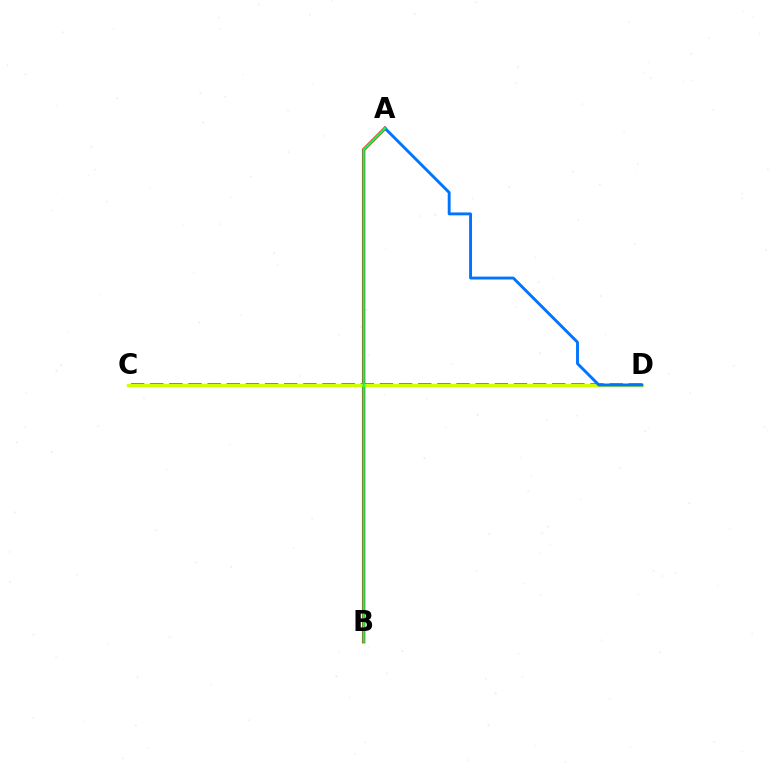{('A', 'B'): [{'color': '#ff0000', 'line_style': 'solid', 'thickness': 2.41}, {'color': '#00ff5c', 'line_style': 'solid', 'thickness': 1.67}], ('C', 'D'): [{'color': '#b900ff', 'line_style': 'dashed', 'thickness': 2.6}, {'color': '#d1ff00', 'line_style': 'solid', 'thickness': 2.44}], ('A', 'D'): [{'color': '#0074ff', 'line_style': 'solid', 'thickness': 2.08}]}